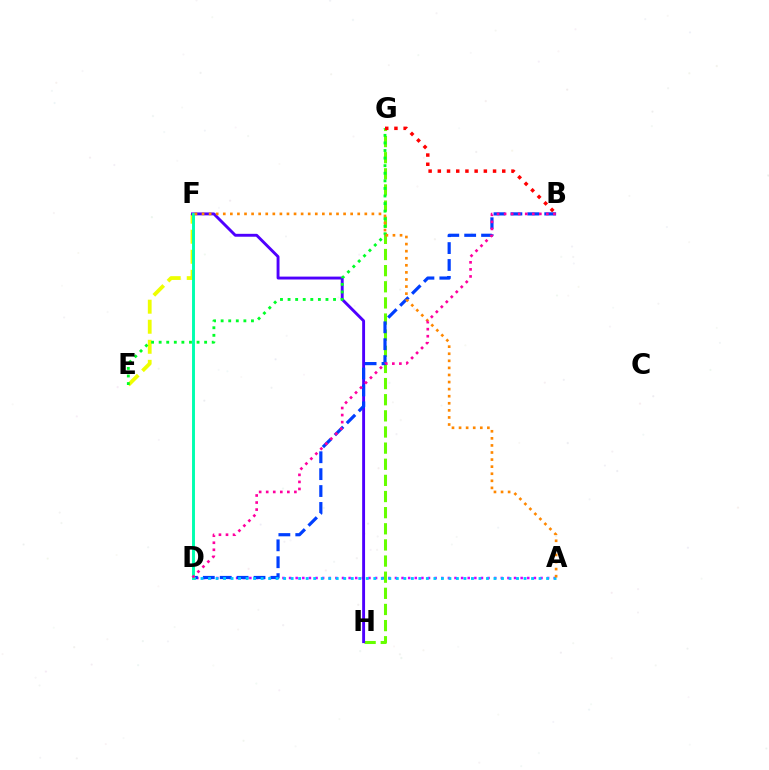{('A', 'D'): [{'color': '#d600ff', 'line_style': 'dotted', 'thickness': 1.8}, {'color': '#00c7ff', 'line_style': 'dotted', 'thickness': 2.04}], ('G', 'H'): [{'color': '#66ff00', 'line_style': 'dashed', 'thickness': 2.19}], ('E', 'F'): [{'color': '#eeff00', 'line_style': 'dashed', 'thickness': 2.72}], ('F', 'H'): [{'color': '#4f00ff', 'line_style': 'solid', 'thickness': 2.09}], ('E', 'G'): [{'color': '#00ff27', 'line_style': 'dotted', 'thickness': 2.06}], ('B', 'D'): [{'color': '#003fff', 'line_style': 'dashed', 'thickness': 2.3}, {'color': '#ff00a0', 'line_style': 'dotted', 'thickness': 1.91}], ('B', 'G'): [{'color': '#ff0000', 'line_style': 'dotted', 'thickness': 2.5}], ('D', 'F'): [{'color': '#00ffaf', 'line_style': 'solid', 'thickness': 2.11}], ('A', 'F'): [{'color': '#ff8800', 'line_style': 'dotted', 'thickness': 1.92}]}